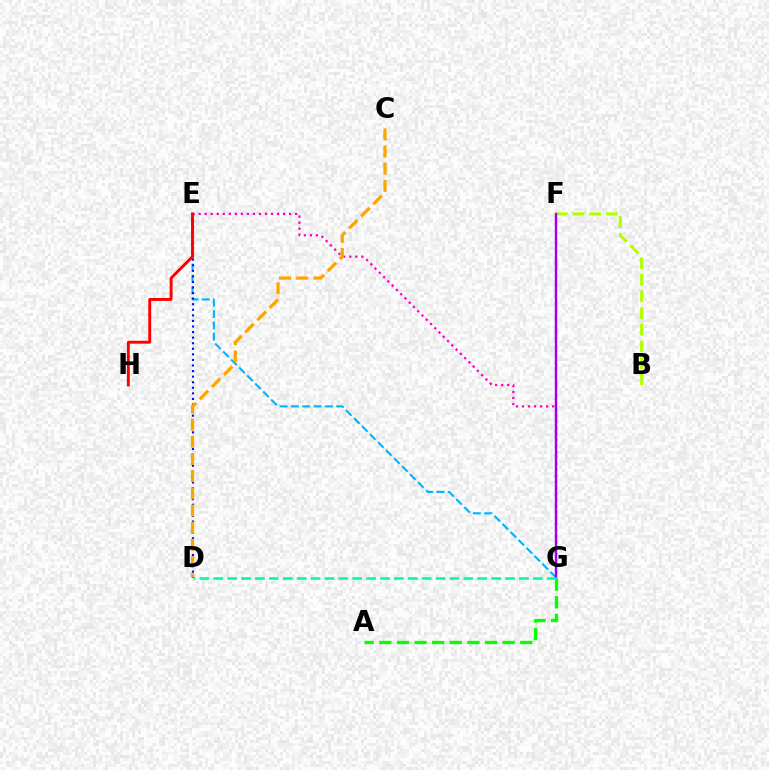{('E', 'G'): [{'color': '#00b5ff', 'line_style': 'dashed', 'thickness': 1.54}, {'color': '#ff00bd', 'line_style': 'dotted', 'thickness': 1.64}], ('B', 'F'): [{'color': '#b3ff00', 'line_style': 'dashed', 'thickness': 2.26}], ('D', 'E'): [{'color': '#0010ff', 'line_style': 'dotted', 'thickness': 1.51}], ('F', 'G'): [{'color': '#9b00ff', 'line_style': 'solid', 'thickness': 1.74}], ('A', 'G'): [{'color': '#08ff00', 'line_style': 'dashed', 'thickness': 2.39}], ('D', 'G'): [{'color': '#00ff9d', 'line_style': 'dashed', 'thickness': 1.89}], ('C', 'D'): [{'color': '#ffa500', 'line_style': 'dashed', 'thickness': 2.33}], ('E', 'H'): [{'color': '#ff0000', 'line_style': 'solid', 'thickness': 2.09}]}